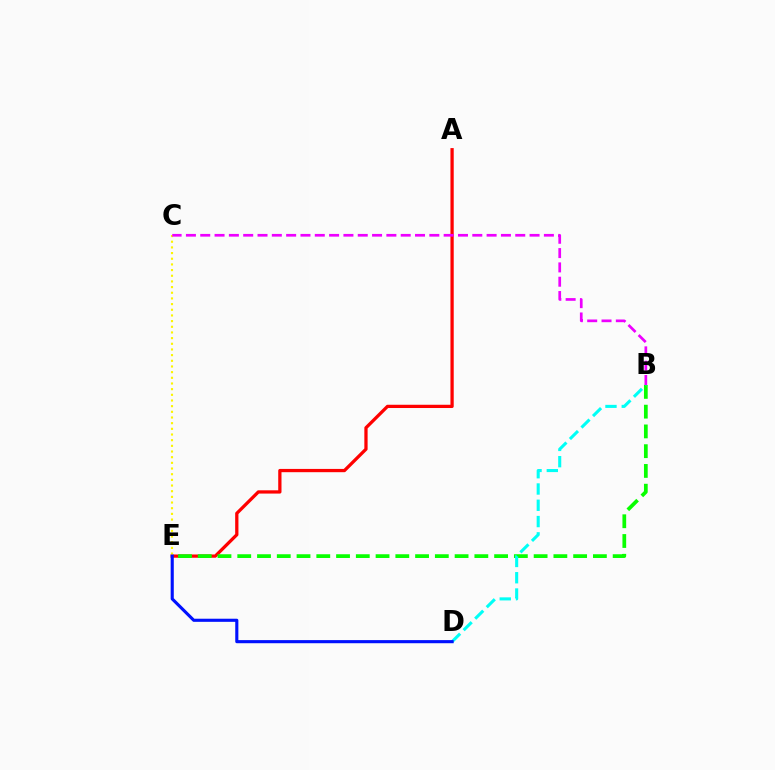{('A', 'E'): [{'color': '#ff0000', 'line_style': 'solid', 'thickness': 2.35}], ('B', 'E'): [{'color': '#08ff00', 'line_style': 'dashed', 'thickness': 2.68}], ('C', 'E'): [{'color': '#fcf500', 'line_style': 'dotted', 'thickness': 1.54}], ('B', 'D'): [{'color': '#00fff6', 'line_style': 'dashed', 'thickness': 2.21}], ('B', 'C'): [{'color': '#ee00ff', 'line_style': 'dashed', 'thickness': 1.95}], ('D', 'E'): [{'color': '#0010ff', 'line_style': 'solid', 'thickness': 2.24}]}